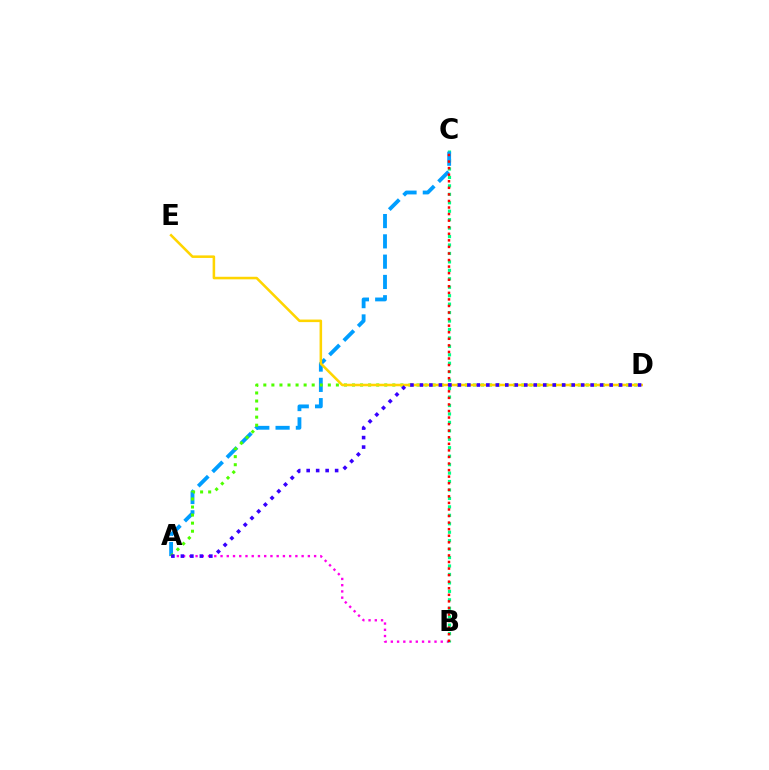{('A', 'B'): [{'color': '#ff00ed', 'line_style': 'dotted', 'thickness': 1.69}], ('B', 'C'): [{'color': '#00ff86', 'line_style': 'dotted', 'thickness': 2.3}, {'color': '#ff0000', 'line_style': 'dotted', 'thickness': 1.78}], ('A', 'C'): [{'color': '#009eff', 'line_style': 'dashed', 'thickness': 2.76}], ('A', 'D'): [{'color': '#4fff00', 'line_style': 'dotted', 'thickness': 2.19}, {'color': '#3700ff', 'line_style': 'dotted', 'thickness': 2.58}], ('D', 'E'): [{'color': '#ffd500', 'line_style': 'solid', 'thickness': 1.84}]}